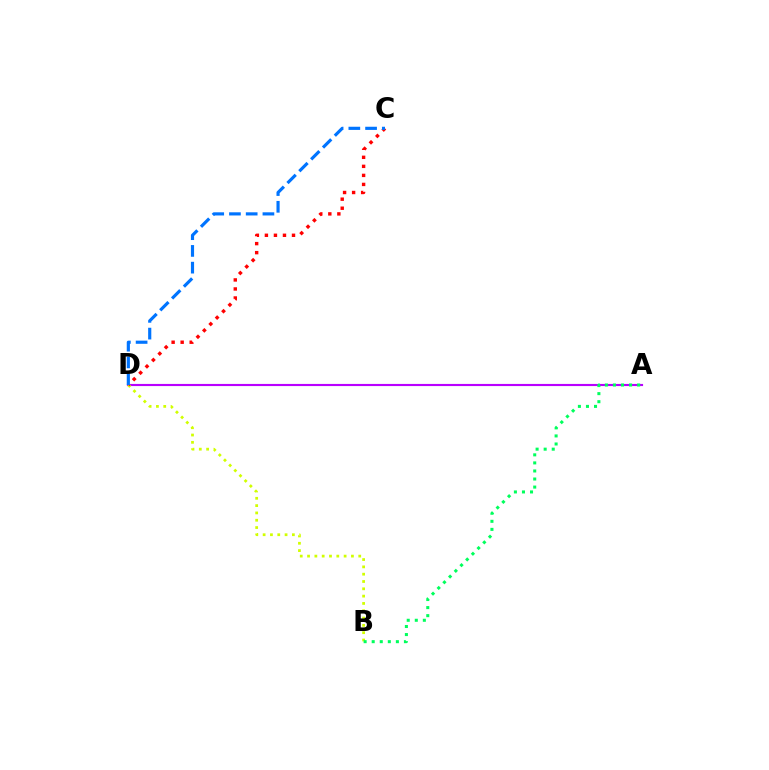{('A', 'D'): [{'color': '#b900ff', 'line_style': 'solid', 'thickness': 1.54}], ('B', 'D'): [{'color': '#d1ff00', 'line_style': 'dotted', 'thickness': 1.99}], ('C', 'D'): [{'color': '#ff0000', 'line_style': 'dotted', 'thickness': 2.45}, {'color': '#0074ff', 'line_style': 'dashed', 'thickness': 2.27}], ('A', 'B'): [{'color': '#00ff5c', 'line_style': 'dotted', 'thickness': 2.19}]}